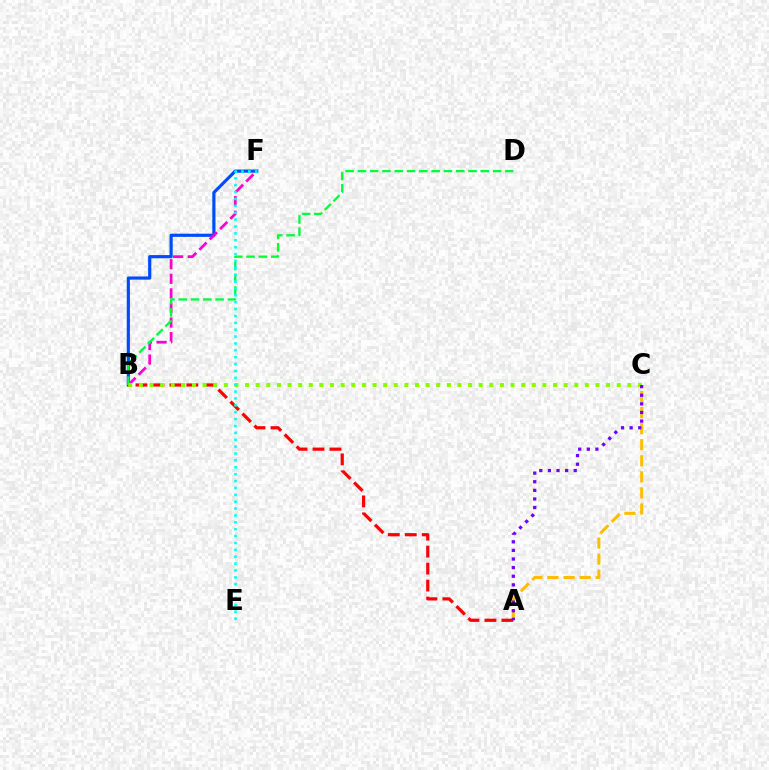{('A', 'C'): [{'color': '#ffbd00', 'line_style': 'dashed', 'thickness': 2.18}, {'color': '#7200ff', 'line_style': 'dotted', 'thickness': 2.34}], ('B', 'F'): [{'color': '#004bff', 'line_style': 'solid', 'thickness': 2.28}, {'color': '#ff00cf', 'line_style': 'dashed', 'thickness': 1.98}], ('A', 'B'): [{'color': '#ff0000', 'line_style': 'dashed', 'thickness': 2.31}], ('B', 'D'): [{'color': '#00ff39', 'line_style': 'dashed', 'thickness': 1.67}], ('B', 'C'): [{'color': '#84ff00', 'line_style': 'dotted', 'thickness': 2.89}], ('E', 'F'): [{'color': '#00fff6', 'line_style': 'dotted', 'thickness': 1.87}]}